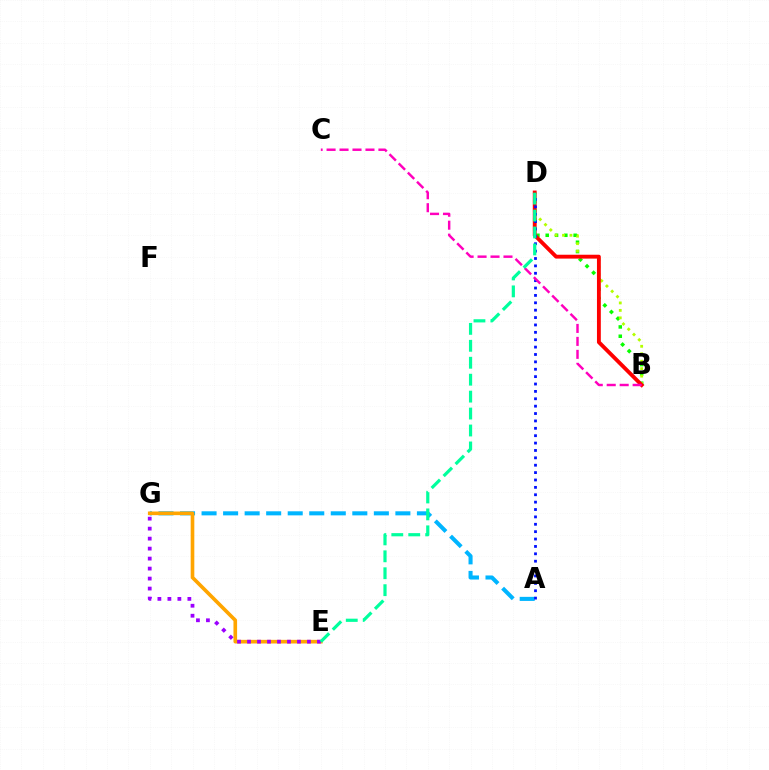{('A', 'G'): [{'color': '#00b5ff', 'line_style': 'dashed', 'thickness': 2.93}], ('B', 'D'): [{'color': '#08ff00', 'line_style': 'dotted', 'thickness': 2.53}, {'color': '#b3ff00', 'line_style': 'dotted', 'thickness': 2.03}, {'color': '#ff0000', 'line_style': 'solid', 'thickness': 2.78}], ('A', 'D'): [{'color': '#0010ff', 'line_style': 'dotted', 'thickness': 2.01}], ('E', 'G'): [{'color': '#ffa500', 'line_style': 'solid', 'thickness': 2.62}, {'color': '#9b00ff', 'line_style': 'dotted', 'thickness': 2.71}], ('B', 'C'): [{'color': '#ff00bd', 'line_style': 'dashed', 'thickness': 1.76}], ('D', 'E'): [{'color': '#00ff9d', 'line_style': 'dashed', 'thickness': 2.3}]}